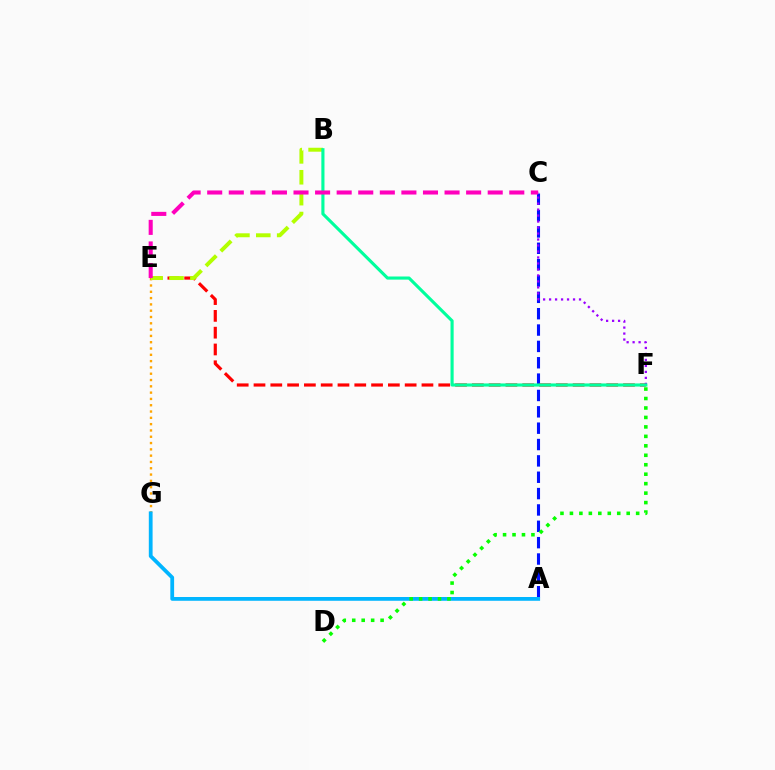{('A', 'C'): [{'color': '#0010ff', 'line_style': 'dashed', 'thickness': 2.22}], ('E', 'G'): [{'color': '#ffa500', 'line_style': 'dotted', 'thickness': 1.71}], ('E', 'F'): [{'color': '#ff0000', 'line_style': 'dashed', 'thickness': 2.28}], ('C', 'F'): [{'color': '#9b00ff', 'line_style': 'dotted', 'thickness': 1.63}], ('A', 'G'): [{'color': '#00b5ff', 'line_style': 'solid', 'thickness': 2.72}], ('B', 'E'): [{'color': '#b3ff00', 'line_style': 'dashed', 'thickness': 2.84}], ('D', 'F'): [{'color': '#08ff00', 'line_style': 'dotted', 'thickness': 2.57}], ('B', 'F'): [{'color': '#00ff9d', 'line_style': 'solid', 'thickness': 2.25}], ('C', 'E'): [{'color': '#ff00bd', 'line_style': 'dashed', 'thickness': 2.93}]}